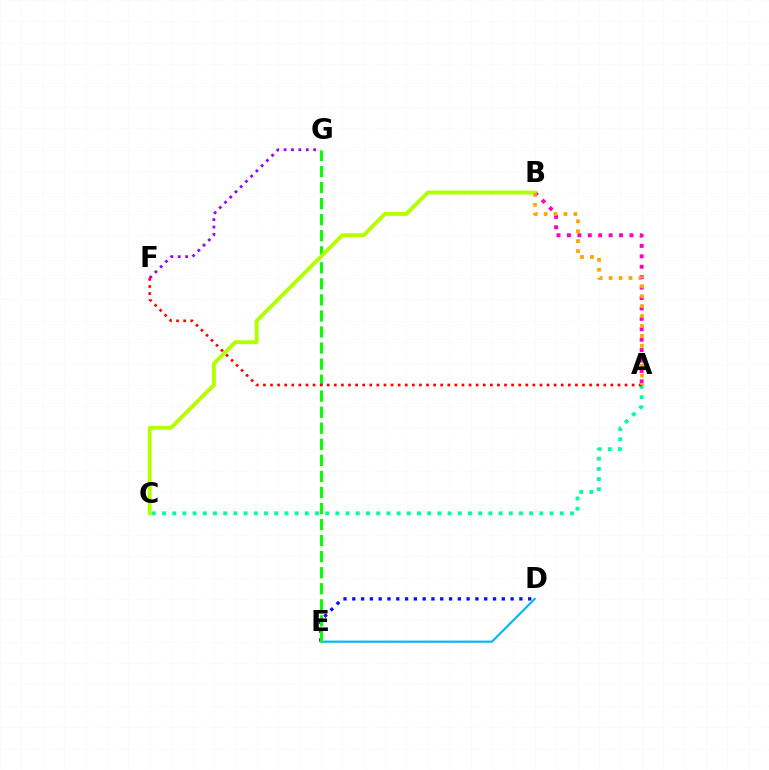{('D', 'E'): [{'color': '#00b5ff', 'line_style': 'solid', 'thickness': 1.54}, {'color': '#0010ff', 'line_style': 'dotted', 'thickness': 2.39}], ('F', 'G'): [{'color': '#9b00ff', 'line_style': 'dotted', 'thickness': 2.01}], ('A', 'B'): [{'color': '#ff00bd', 'line_style': 'dotted', 'thickness': 2.83}, {'color': '#ffa500', 'line_style': 'dotted', 'thickness': 2.7}], ('E', 'G'): [{'color': '#08ff00', 'line_style': 'dashed', 'thickness': 2.18}], ('A', 'C'): [{'color': '#00ff9d', 'line_style': 'dotted', 'thickness': 2.77}], ('B', 'C'): [{'color': '#b3ff00', 'line_style': 'solid', 'thickness': 2.8}], ('A', 'F'): [{'color': '#ff0000', 'line_style': 'dotted', 'thickness': 1.93}]}